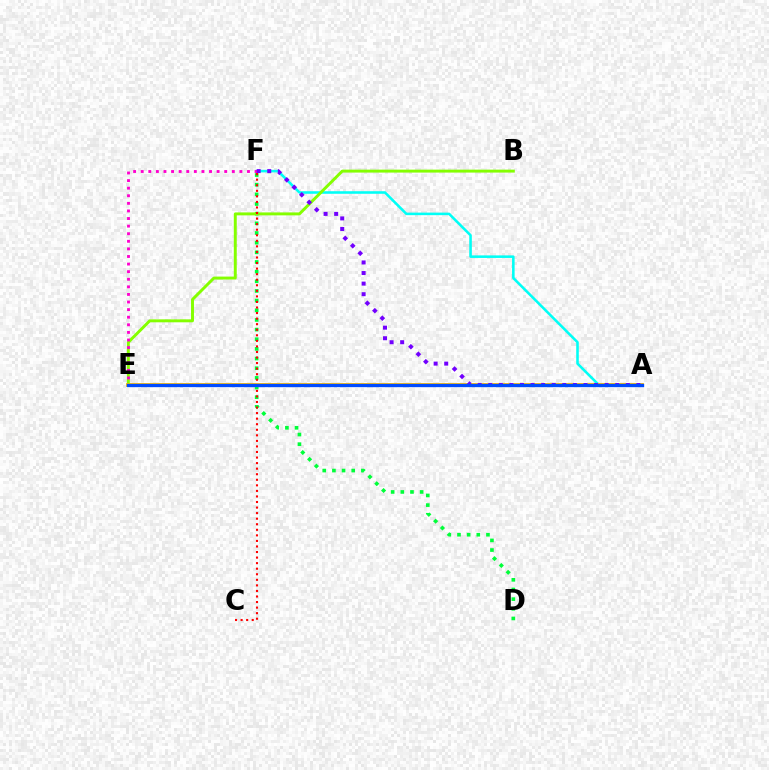{('D', 'F'): [{'color': '#00ff39', 'line_style': 'dotted', 'thickness': 2.62}], ('A', 'F'): [{'color': '#00fff6', 'line_style': 'solid', 'thickness': 1.84}, {'color': '#7200ff', 'line_style': 'dotted', 'thickness': 2.87}], ('B', 'E'): [{'color': '#84ff00', 'line_style': 'solid', 'thickness': 2.12}], ('E', 'F'): [{'color': '#ff00cf', 'line_style': 'dotted', 'thickness': 2.06}], ('A', 'E'): [{'color': '#ffbd00', 'line_style': 'solid', 'thickness': 2.75}, {'color': '#004bff', 'line_style': 'solid', 'thickness': 2.39}], ('C', 'F'): [{'color': '#ff0000', 'line_style': 'dotted', 'thickness': 1.51}]}